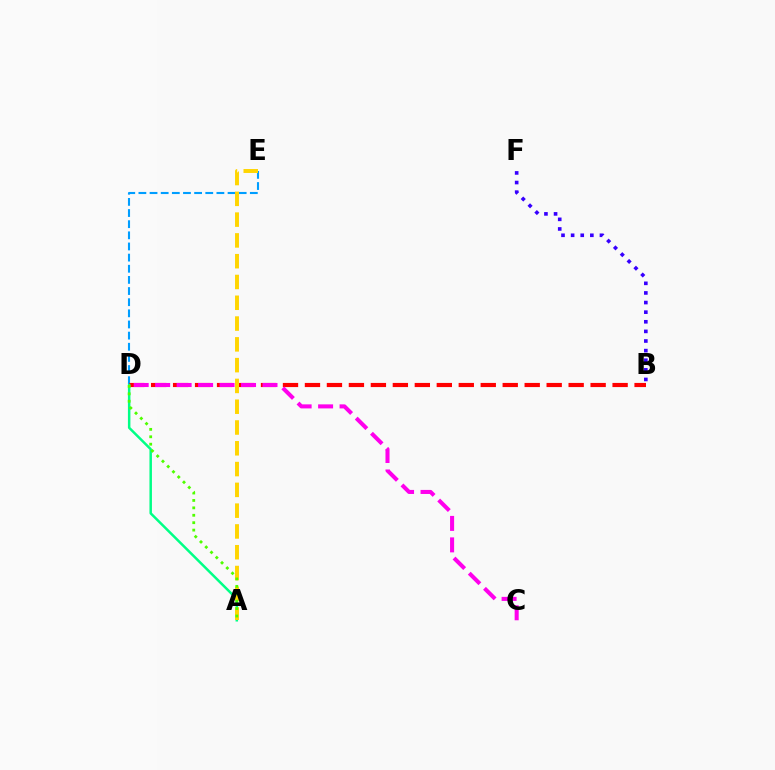{('D', 'E'): [{'color': '#009eff', 'line_style': 'dashed', 'thickness': 1.51}], ('B', 'D'): [{'color': '#ff0000', 'line_style': 'dashed', 'thickness': 2.99}], ('A', 'D'): [{'color': '#00ff86', 'line_style': 'solid', 'thickness': 1.79}, {'color': '#4fff00', 'line_style': 'dotted', 'thickness': 2.02}], ('A', 'E'): [{'color': '#ffd500', 'line_style': 'dashed', 'thickness': 2.82}], ('C', 'D'): [{'color': '#ff00ed', 'line_style': 'dashed', 'thickness': 2.92}], ('B', 'F'): [{'color': '#3700ff', 'line_style': 'dotted', 'thickness': 2.61}]}